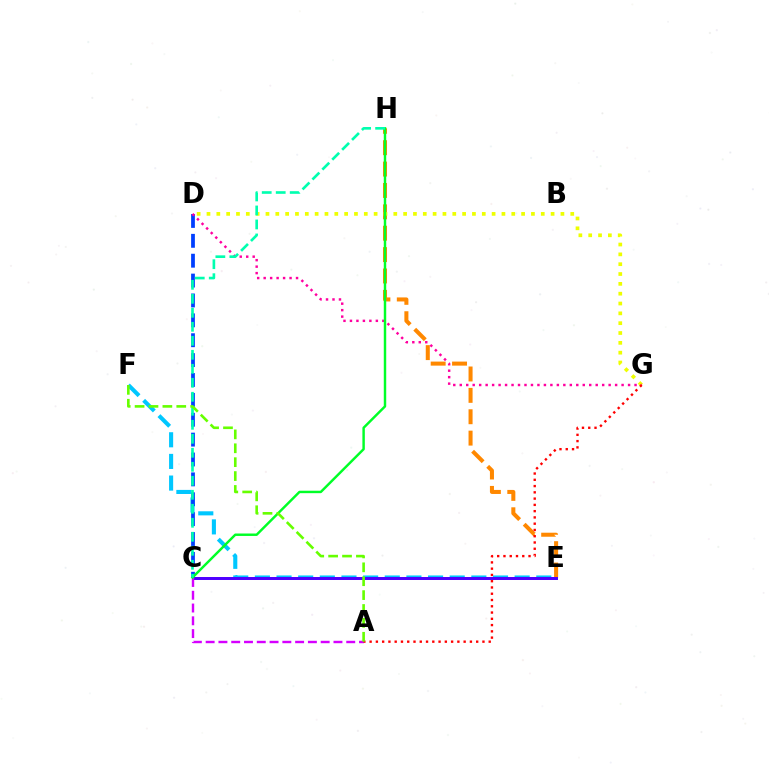{('E', 'F'): [{'color': '#00c7ff', 'line_style': 'dashed', 'thickness': 2.94}], ('E', 'H'): [{'color': '#ff8800', 'line_style': 'dashed', 'thickness': 2.9}], ('C', 'E'): [{'color': '#4f00ff', 'line_style': 'solid', 'thickness': 2.15}], ('C', 'D'): [{'color': '#003fff', 'line_style': 'dashed', 'thickness': 2.7}], ('D', 'G'): [{'color': '#eeff00', 'line_style': 'dotted', 'thickness': 2.67}, {'color': '#ff00a0', 'line_style': 'dotted', 'thickness': 1.76}], ('A', 'C'): [{'color': '#d600ff', 'line_style': 'dashed', 'thickness': 1.74}], ('A', 'G'): [{'color': '#ff0000', 'line_style': 'dotted', 'thickness': 1.7}], ('C', 'H'): [{'color': '#00ff27', 'line_style': 'solid', 'thickness': 1.76}, {'color': '#00ffaf', 'line_style': 'dashed', 'thickness': 1.9}], ('A', 'F'): [{'color': '#66ff00', 'line_style': 'dashed', 'thickness': 1.89}]}